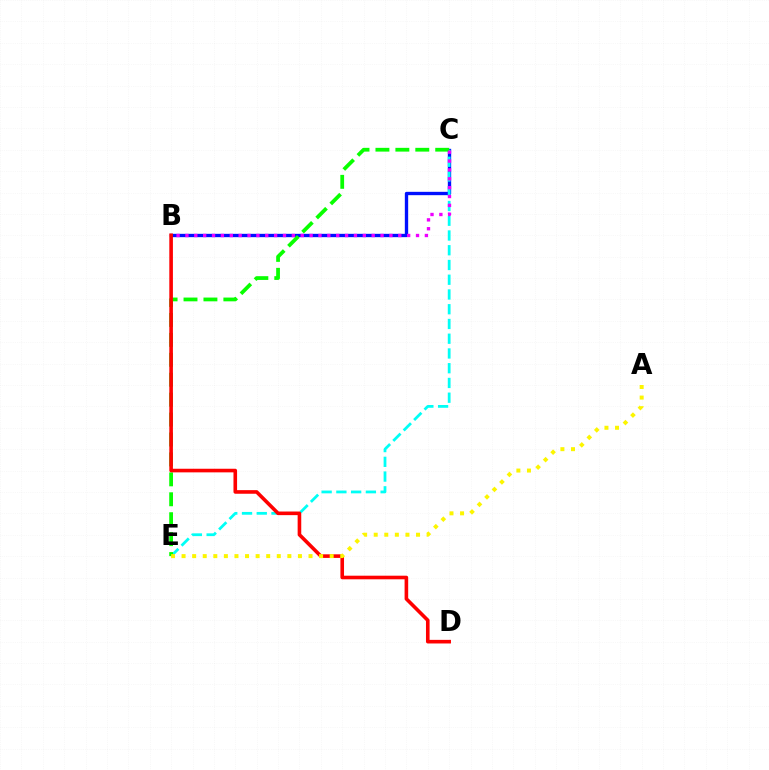{('B', 'C'): [{'color': '#0010ff', 'line_style': 'solid', 'thickness': 2.41}, {'color': '#ee00ff', 'line_style': 'dotted', 'thickness': 2.41}], ('C', 'E'): [{'color': '#00fff6', 'line_style': 'dashed', 'thickness': 2.0}, {'color': '#08ff00', 'line_style': 'dashed', 'thickness': 2.71}], ('B', 'D'): [{'color': '#ff0000', 'line_style': 'solid', 'thickness': 2.6}], ('A', 'E'): [{'color': '#fcf500', 'line_style': 'dotted', 'thickness': 2.87}]}